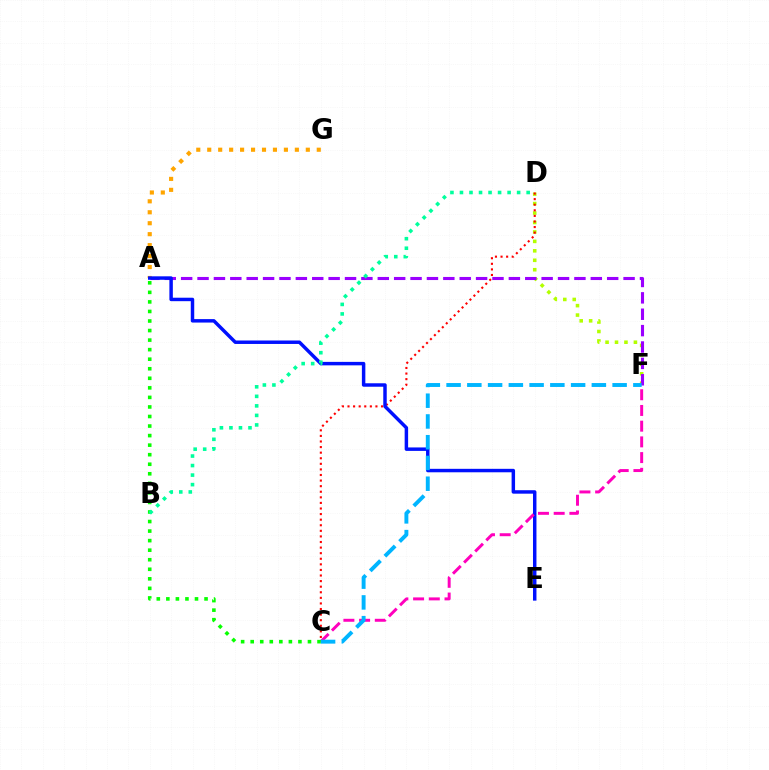{('A', 'G'): [{'color': '#ffa500', 'line_style': 'dotted', 'thickness': 2.98}], ('D', 'F'): [{'color': '#b3ff00', 'line_style': 'dotted', 'thickness': 2.57}], ('A', 'F'): [{'color': '#9b00ff', 'line_style': 'dashed', 'thickness': 2.23}], ('C', 'D'): [{'color': '#ff0000', 'line_style': 'dotted', 'thickness': 1.52}], ('A', 'E'): [{'color': '#0010ff', 'line_style': 'solid', 'thickness': 2.49}], ('C', 'F'): [{'color': '#ff00bd', 'line_style': 'dashed', 'thickness': 2.13}, {'color': '#00b5ff', 'line_style': 'dashed', 'thickness': 2.82}], ('A', 'C'): [{'color': '#08ff00', 'line_style': 'dotted', 'thickness': 2.59}], ('B', 'D'): [{'color': '#00ff9d', 'line_style': 'dotted', 'thickness': 2.59}]}